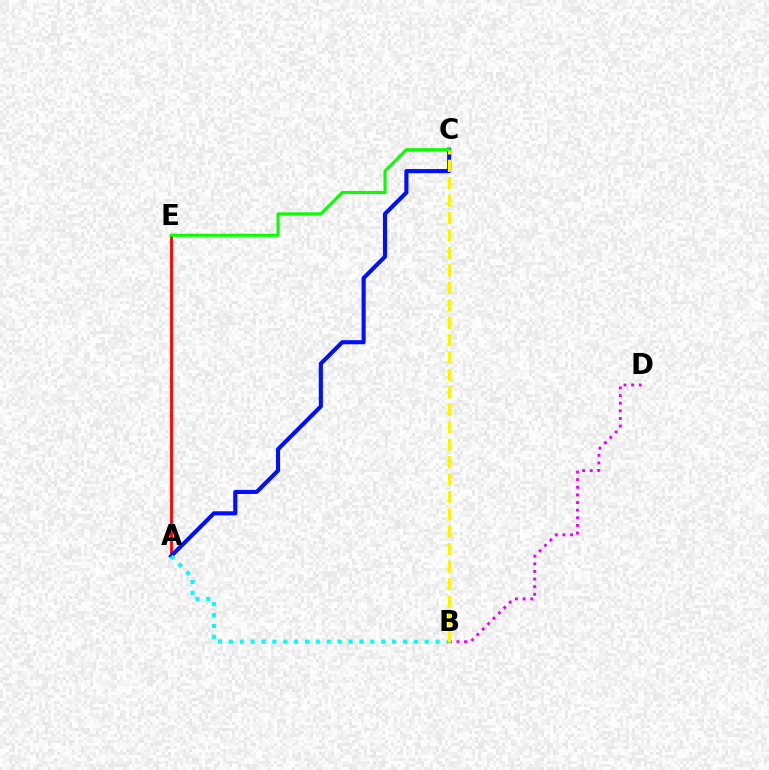{('A', 'E'): [{'color': '#ff0000', 'line_style': 'solid', 'thickness': 2.01}], ('A', 'C'): [{'color': '#0010ff', 'line_style': 'solid', 'thickness': 2.95}], ('C', 'E'): [{'color': '#08ff00', 'line_style': 'solid', 'thickness': 2.23}], ('A', 'B'): [{'color': '#00fff6', 'line_style': 'dotted', 'thickness': 2.96}], ('B', 'D'): [{'color': '#ee00ff', 'line_style': 'dotted', 'thickness': 2.07}], ('B', 'C'): [{'color': '#fcf500', 'line_style': 'dashed', 'thickness': 2.37}]}